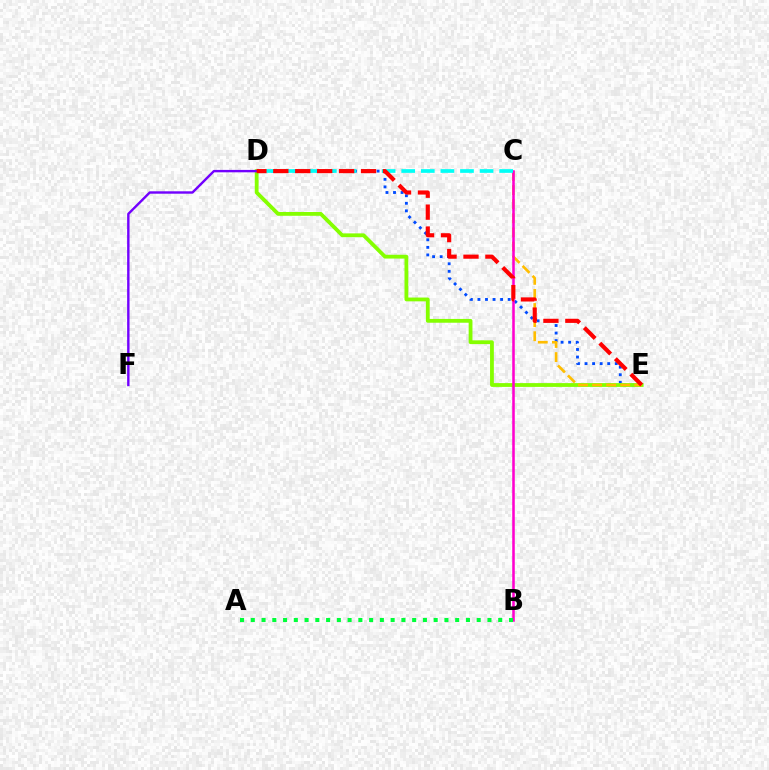{('D', 'E'): [{'color': '#004bff', 'line_style': 'dotted', 'thickness': 2.05}, {'color': '#84ff00', 'line_style': 'solid', 'thickness': 2.74}, {'color': '#ff0000', 'line_style': 'dashed', 'thickness': 2.98}], ('C', 'E'): [{'color': '#ffbd00', 'line_style': 'dashed', 'thickness': 1.91}], ('B', 'C'): [{'color': '#ff00cf', 'line_style': 'solid', 'thickness': 1.84}], ('C', 'D'): [{'color': '#00fff6', 'line_style': 'dashed', 'thickness': 2.66}], ('D', 'F'): [{'color': '#7200ff', 'line_style': 'solid', 'thickness': 1.73}], ('A', 'B'): [{'color': '#00ff39', 'line_style': 'dotted', 'thickness': 2.92}]}